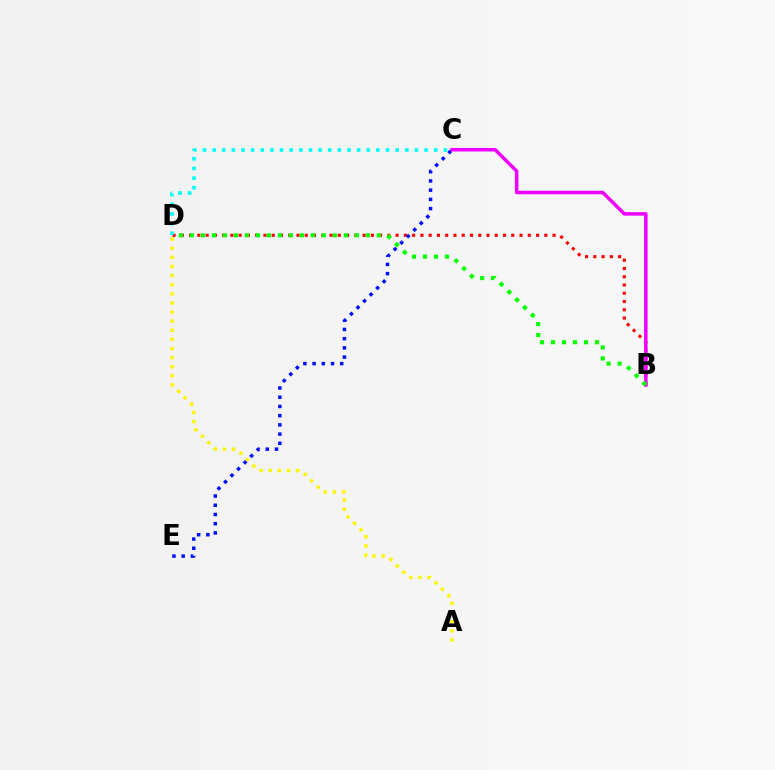{('B', 'D'): [{'color': '#ff0000', 'line_style': 'dotted', 'thickness': 2.24}, {'color': '#08ff00', 'line_style': 'dotted', 'thickness': 2.99}], ('C', 'D'): [{'color': '#00fff6', 'line_style': 'dotted', 'thickness': 2.62}], ('C', 'E'): [{'color': '#0010ff', 'line_style': 'dotted', 'thickness': 2.5}], ('B', 'C'): [{'color': '#ee00ff', 'line_style': 'solid', 'thickness': 2.52}], ('A', 'D'): [{'color': '#fcf500', 'line_style': 'dotted', 'thickness': 2.48}]}